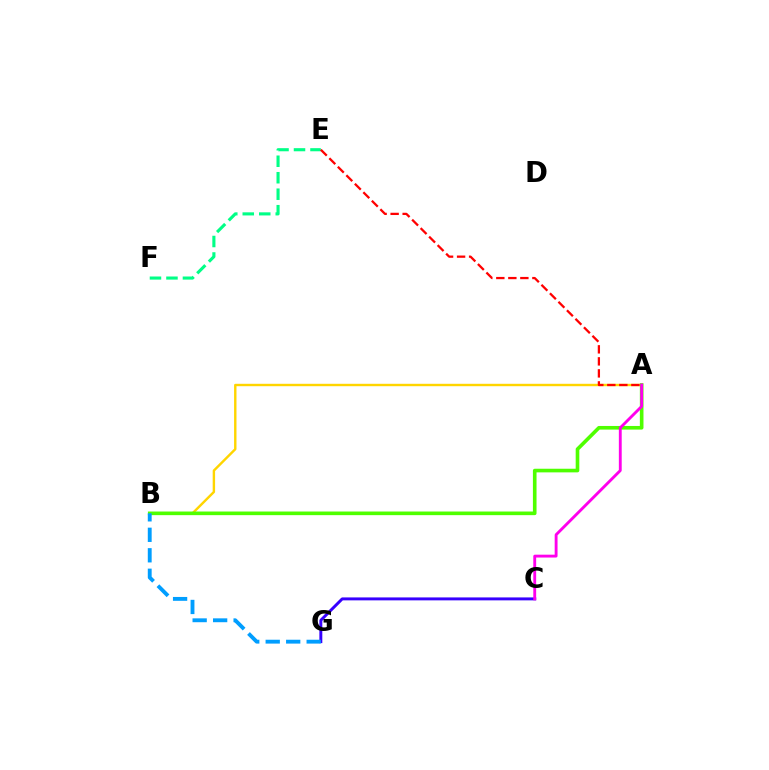{('A', 'B'): [{'color': '#ffd500', 'line_style': 'solid', 'thickness': 1.73}, {'color': '#4fff00', 'line_style': 'solid', 'thickness': 2.61}], ('E', 'F'): [{'color': '#00ff86', 'line_style': 'dashed', 'thickness': 2.24}], ('C', 'G'): [{'color': '#3700ff', 'line_style': 'solid', 'thickness': 2.12}], ('A', 'E'): [{'color': '#ff0000', 'line_style': 'dashed', 'thickness': 1.63}], ('A', 'C'): [{'color': '#ff00ed', 'line_style': 'solid', 'thickness': 2.06}], ('B', 'G'): [{'color': '#009eff', 'line_style': 'dashed', 'thickness': 2.78}]}